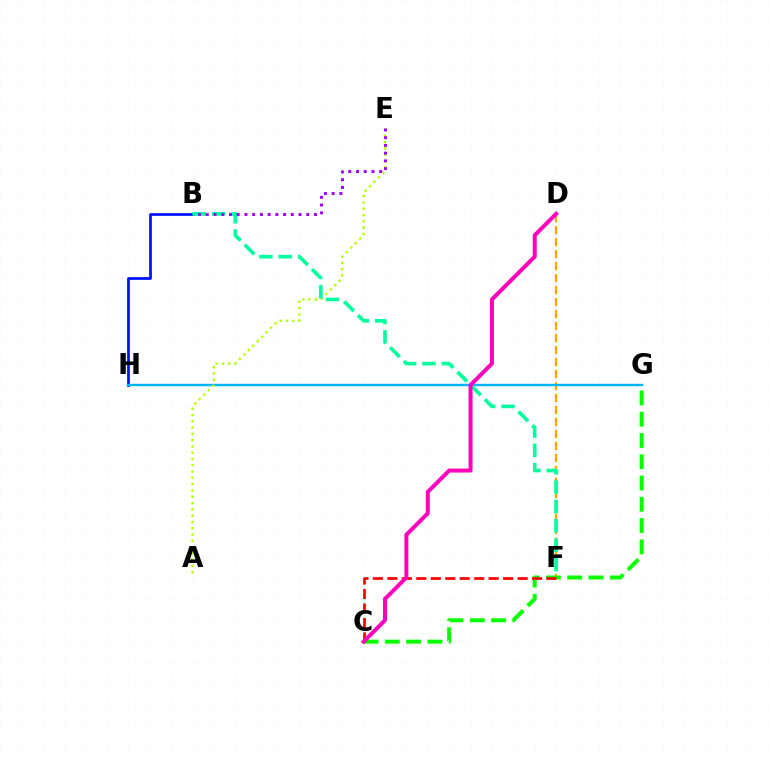{('D', 'F'): [{'color': '#ffa500', 'line_style': 'dashed', 'thickness': 1.63}], ('B', 'H'): [{'color': '#0010ff', 'line_style': 'solid', 'thickness': 1.97}], ('C', 'G'): [{'color': '#08ff00', 'line_style': 'dashed', 'thickness': 2.89}], ('G', 'H'): [{'color': '#00b5ff', 'line_style': 'solid', 'thickness': 1.73}], ('A', 'E'): [{'color': '#b3ff00', 'line_style': 'dotted', 'thickness': 1.71}], ('B', 'F'): [{'color': '#00ff9d', 'line_style': 'dashed', 'thickness': 2.63}], ('B', 'E'): [{'color': '#9b00ff', 'line_style': 'dotted', 'thickness': 2.1}], ('C', 'F'): [{'color': '#ff0000', 'line_style': 'dashed', 'thickness': 1.97}], ('C', 'D'): [{'color': '#ff00bd', 'line_style': 'solid', 'thickness': 2.88}]}